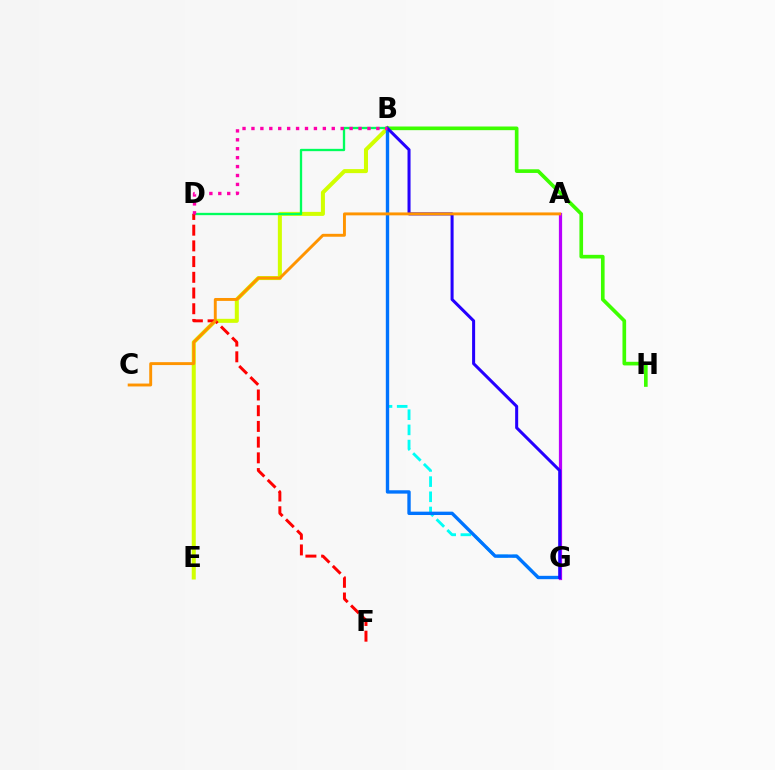{('B', 'E'): [{'color': '#d1ff00', 'line_style': 'solid', 'thickness': 2.9}], ('B', 'D'): [{'color': '#00ff5c', 'line_style': 'solid', 'thickness': 1.67}, {'color': '#ff00ac', 'line_style': 'dotted', 'thickness': 2.42}], ('B', 'G'): [{'color': '#00fff6', 'line_style': 'dashed', 'thickness': 2.06}, {'color': '#0074ff', 'line_style': 'solid', 'thickness': 2.42}, {'color': '#2500ff', 'line_style': 'solid', 'thickness': 2.18}], ('D', 'F'): [{'color': '#ff0000', 'line_style': 'dashed', 'thickness': 2.13}], ('A', 'G'): [{'color': '#b900ff', 'line_style': 'solid', 'thickness': 2.32}], ('B', 'H'): [{'color': '#3dff00', 'line_style': 'solid', 'thickness': 2.63}], ('A', 'C'): [{'color': '#ff9400', 'line_style': 'solid', 'thickness': 2.09}]}